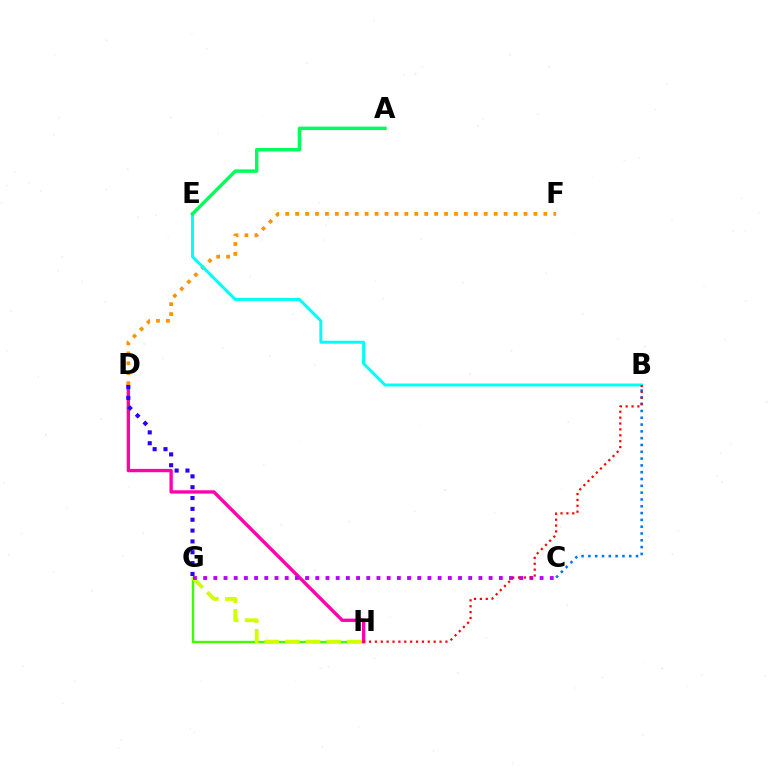{('G', 'H'): [{'color': '#3dff00', 'line_style': 'solid', 'thickness': 1.71}, {'color': '#d1ff00', 'line_style': 'dashed', 'thickness': 2.8}], ('D', 'H'): [{'color': '#ff00ac', 'line_style': 'solid', 'thickness': 2.41}], ('D', 'F'): [{'color': '#ff9400', 'line_style': 'dotted', 'thickness': 2.7}], ('B', 'C'): [{'color': '#0074ff', 'line_style': 'dotted', 'thickness': 1.85}], ('B', 'E'): [{'color': '#00fff6', 'line_style': 'solid', 'thickness': 2.14}], ('D', 'G'): [{'color': '#2500ff', 'line_style': 'dotted', 'thickness': 2.95}], ('C', 'G'): [{'color': '#b900ff', 'line_style': 'dotted', 'thickness': 2.77}], ('A', 'E'): [{'color': '#00ff5c', 'line_style': 'solid', 'thickness': 2.49}], ('B', 'H'): [{'color': '#ff0000', 'line_style': 'dotted', 'thickness': 1.6}]}